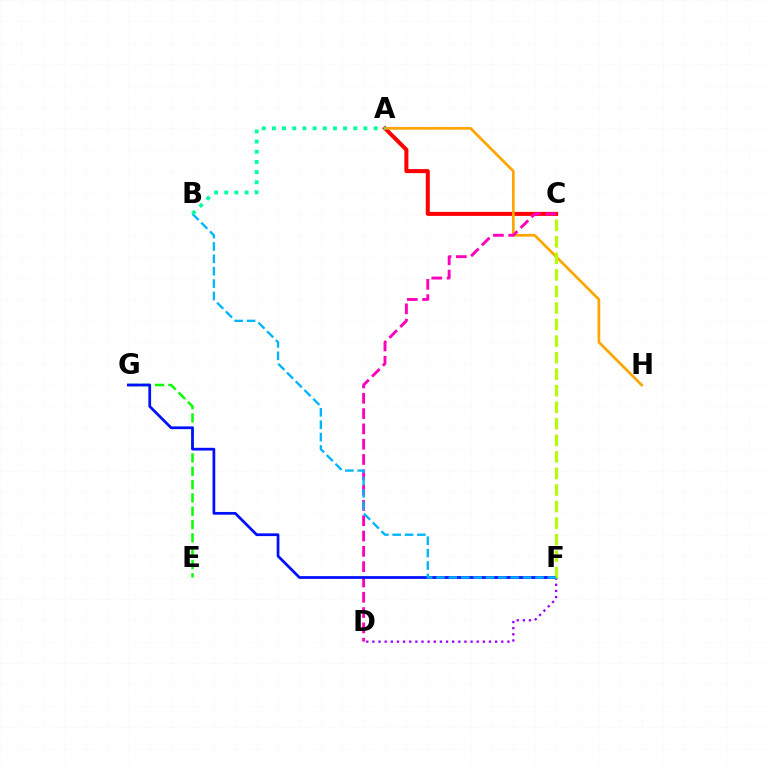{('D', 'F'): [{'color': '#9b00ff', 'line_style': 'dotted', 'thickness': 1.67}], ('E', 'G'): [{'color': '#08ff00', 'line_style': 'dashed', 'thickness': 1.81}], ('A', 'C'): [{'color': '#ff0000', 'line_style': 'solid', 'thickness': 2.9}], ('A', 'H'): [{'color': '#ffa500', 'line_style': 'solid', 'thickness': 1.95}], ('C', 'D'): [{'color': '#ff00bd', 'line_style': 'dashed', 'thickness': 2.08}], ('F', 'G'): [{'color': '#0010ff', 'line_style': 'solid', 'thickness': 1.97}], ('C', 'F'): [{'color': '#b3ff00', 'line_style': 'dashed', 'thickness': 2.25}], ('B', 'F'): [{'color': '#00b5ff', 'line_style': 'dashed', 'thickness': 1.68}], ('A', 'B'): [{'color': '#00ff9d', 'line_style': 'dotted', 'thickness': 2.76}]}